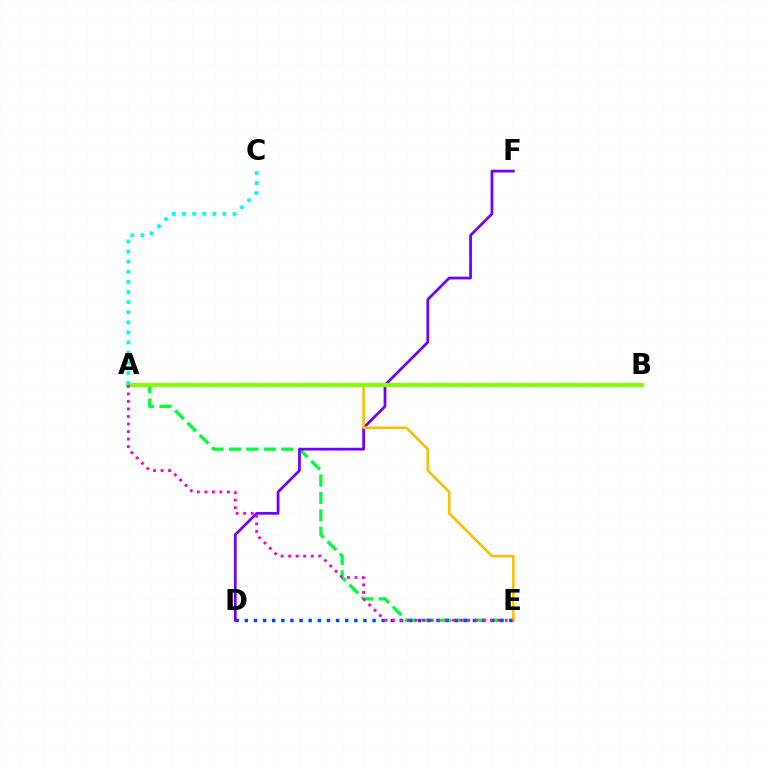{('A', 'B'): [{'color': '#ff0000', 'line_style': 'dotted', 'thickness': 1.53}, {'color': '#84ff00', 'line_style': 'solid', 'thickness': 2.95}], ('A', 'E'): [{'color': '#00ff39', 'line_style': 'dashed', 'thickness': 2.37}, {'color': '#ffbd00', 'line_style': 'solid', 'thickness': 1.85}, {'color': '#ff00cf', 'line_style': 'dotted', 'thickness': 2.04}], ('D', 'E'): [{'color': '#004bff', 'line_style': 'dotted', 'thickness': 2.48}], ('D', 'F'): [{'color': '#7200ff', 'line_style': 'solid', 'thickness': 1.98}], ('A', 'C'): [{'color': '#00fff6', 'line_style': 'dotted', 'thickness': 2.74}]}